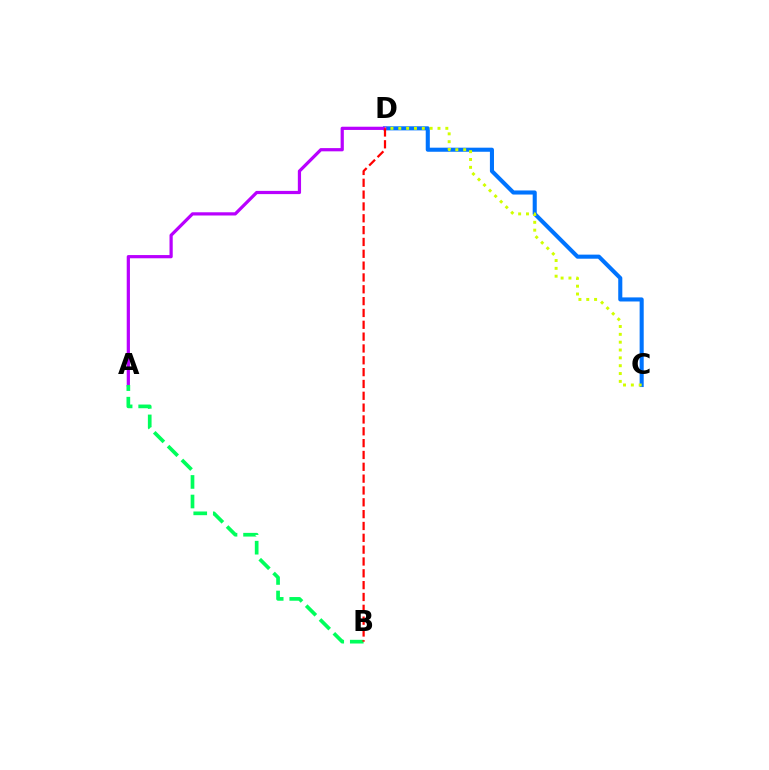{('C', 'D'): [{'color': '#0074ff', 'line_style': 'solid', 'thickness': 2.94}, {'color': '#d1ff00', 'line_style': 'dotted', 'thickness': 2.13}], ('A', 'D'): [{'color': '#b900ff', 'line_style': 'solid', 'thickness': 2.32}], ('A', 'B'): [{'color': '#00ff5c', 'line_style': 'dashed', 'thickness': 2.66}], ('B', 'D'): [{'color': '#ff0000', 'line_style': 'dashed', 'thickness': 1.61}]}